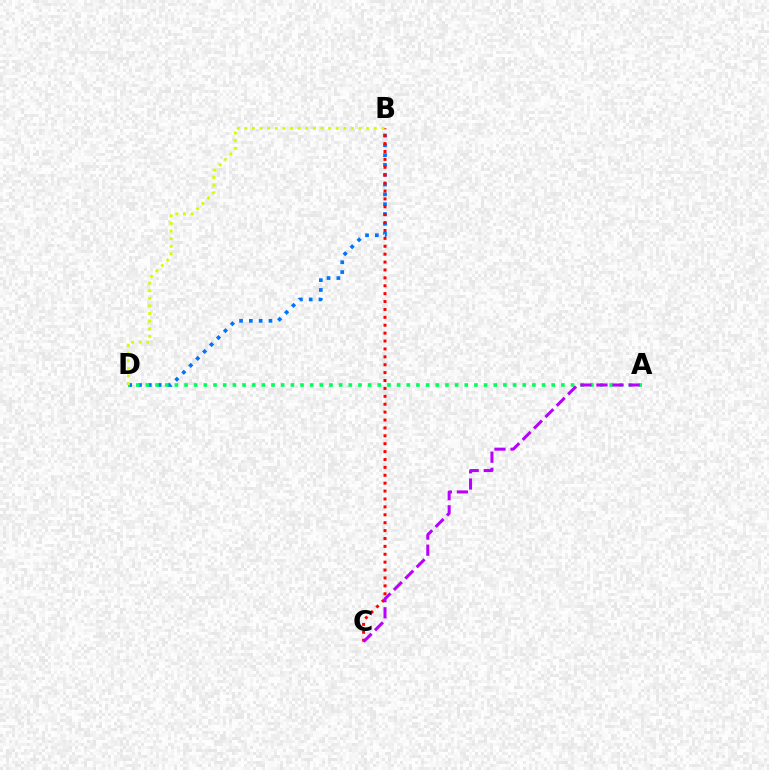{('B', 'D'): [{'color': '#0074ff', 'line_style': 'dotted', 'thickness': 2.67}, {'color': '#d1ff00', 'line_style': 'dotted', 'thickness': 2.07}], ('A', 'D'): [{'color': '#00ff5c', 'line_style': 'dotted', 'thickness': 2.63}], ('B', 'C'): [{'color': '#ff0000', 'line_style': 'dotted', 'thickness': 2.15}], ('A', 'C'): [{'color': '#b900ff', 'line_style': 'dashed', 'thickness': 2.18}]}